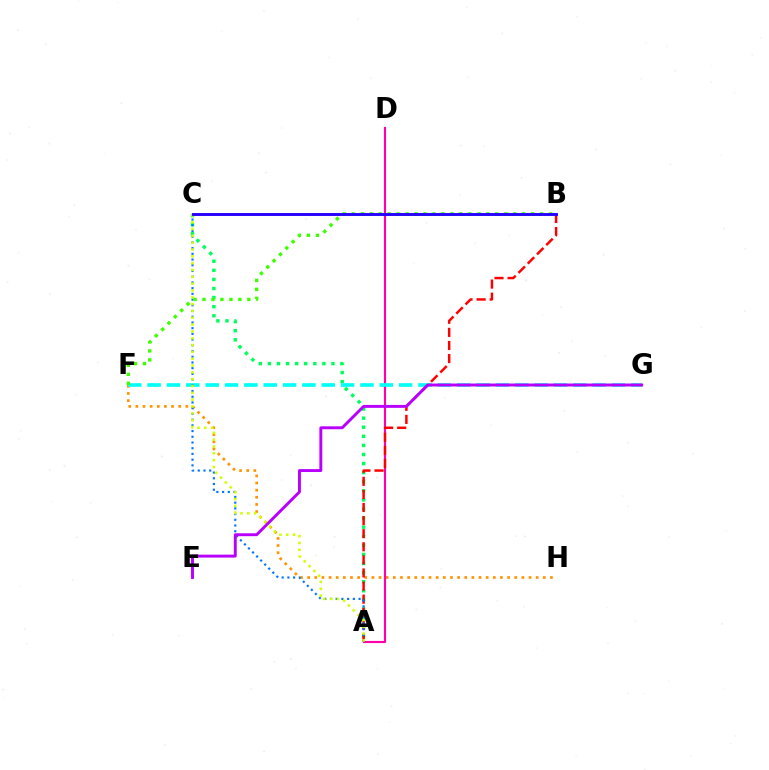{('F', 'H'): [{'color': '#ff9400', 'line_style': 'dotted', 'thickness': 1.94}], ('A', 'C'): [{'color': '#00ff5c', 'line_style': 'dotted', 'thickness': 2.47}, {'color': '#0074ff', 'line_style': 'dotted', 'thickness': 1.55}, {'color': '#d1ff00', 'line_style': 'dotted', 'thickness': 1.85}], ('A', 'D'): [{'color': '#ff00ac', 'line_style': 'solid', 'thickness': 1.54}], ('F', 'G'): [{'color': '#00fff6', 'line_style': 'dashed', 'thickness': 2.63}], ('A', 'B'): [{'color': '#ff0000', 'line_style': 'dashed', 'thickness': 1.78}], ('E', 'G'): [{'color': '#b900ff', 'line_style': 'solid', 'thickness': 2.1}], ('B', 'F'): [{'color': '#3dff00', 'line_style': 'dotted', 'thickness': 2.44}], ('B', 'C'): [{'color': '#2500ff', 'line_style': 'solid', 'thickness': 2.09}]}